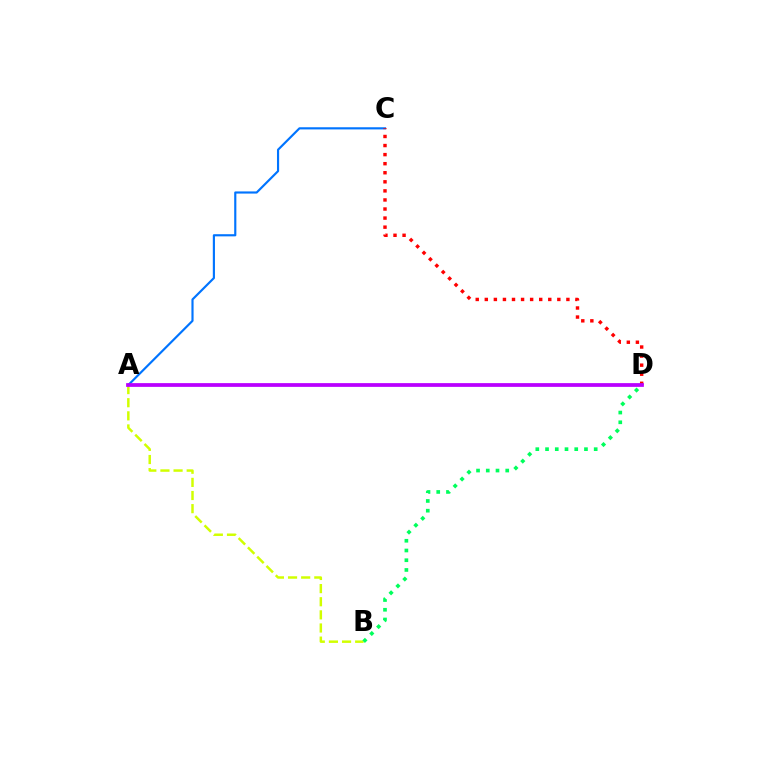{('A', 'B'): [{'color': '#d1ff00', 'line_style': 'dashed', 'thickness': 1.78}], ('B', 'D'): [{'color': '#00ff5c', 'line_style': 'dotted', 'thickness': 2.64}], ('A', 'C'): [{'color': '#0074ff', 'line_style': 'solid', 'thickness': 1.55}], ('C', 'D'): [{'color': '#ff0000', 'line_style': 'dotted', 'thickness': 2.46}], ('A', 'D'): [{'color': '#b900ff', 'line_style': 'solid', 'thickness': 2.7}]}